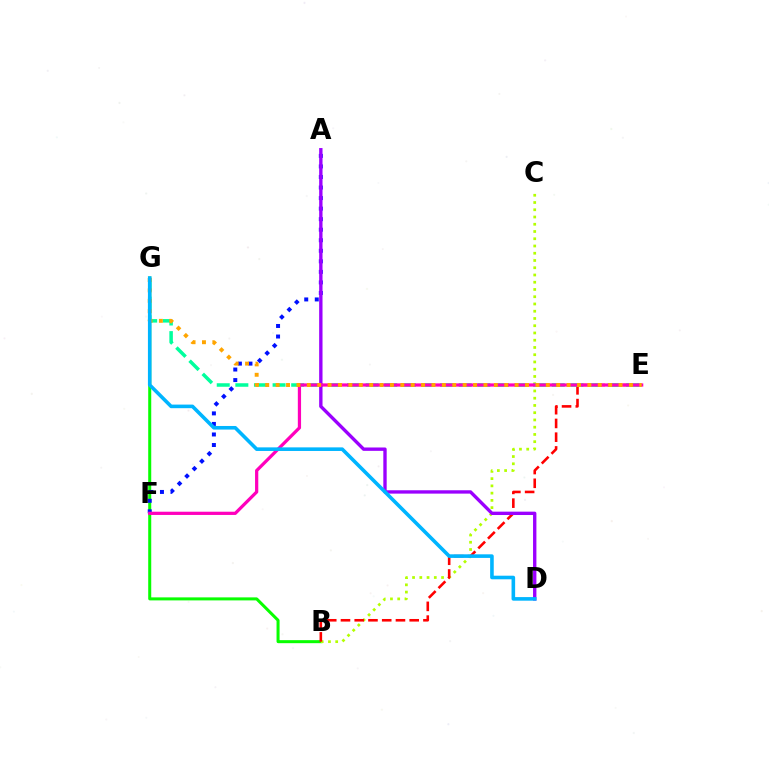{('B', 'G'): [{'color': '#08ff00', 'line_style': 'solid', 'thickness': 2.18}], ('B', 'C'): [{'color': '#b3ff00', 'line_style': 'dotted', 'thickness': 1.97}], ('B', 'E'): [{'color': '#ff0000', 'line_style': 'dashed', 'thickness': 1.87}], ('A', 'F'): [{'color': '#0010ff', 'line_style': 'dotted', 'thickness': 2.86}], ('E', 'G'): [{'color': '#00ff9d', 'line_style': 'dashed', 'thickness': 2.53}, {'color': '#ffa500', 'line_style': 'dotted', 'thickness': 2.82}], ('A', 'D'): [{'color': '#9b00ff', 'line_style': 'solid', 'thickness': 2.42}], ('E', 'F'): [{'color': '#ff00bd', 'line_style': 'solid', 'thickness': 2.33}], ('D', 'G'): [{'color': '#00b5ff', 'line_style': 'solid', 'thickness': 2.59}]}